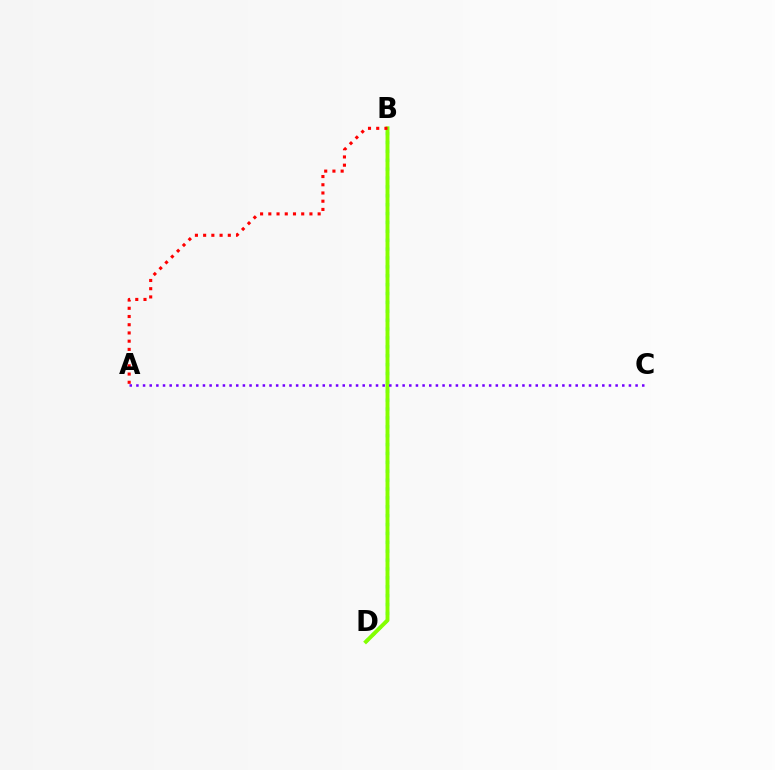{('B', 'D'): [{'color': '#00fff6', 'line_style': 'dotted', 'thickness': 2.41}, {'color': '#84ff00', 'line_style': 'solid', 'thickness': 2.81}], ('A', 'B'): [{'color': '#ff0000', 'line_style': 'dotted', 'thickness': 2.23}], ('A', 'C'): [{'color': '#7200ff', 'line_style': 'dotted', 'thickness': 1.81}]}